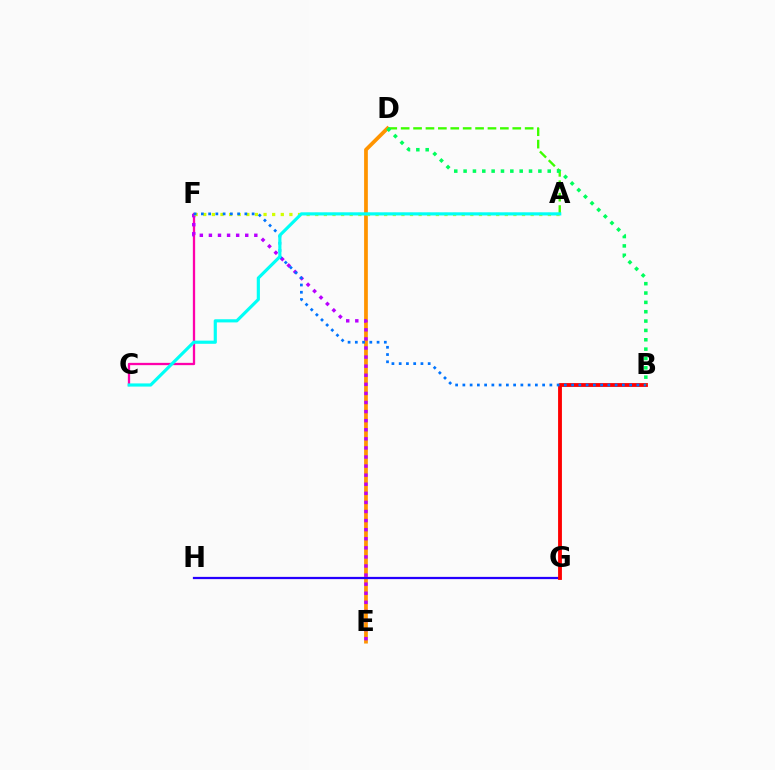{('D', 'E'): [{'color': '#ff9400', 'line_style': 'solid', 'thickness': 2.69}], ('G', 'H'): [{'color': '#2500ff', 'line_style': 'solid', 'thickness': 1.62}], ('A', 'D'): [{'color': '#3dff00', 'line_style': 'dashed', 'thickness': 1.68}], ('C', 'F'): [{'color': '#ff00ac', 'line_style': 'solid', 'thickness': 1.65}], ('E', 'F'): [{'color': '#b900ff', 'line_style': 'dotted', 'thickness': 2.47}], ('A', 'F'): [{'color': '#d1ff00', 'line_style': 'dotted', 'thickness': 2.34}], ('B', 'G'): [{'color': '#ff0000', 'line_style': 'solid', 'thickness': 2.76}], ('B', 'F'): [{'color': '#0074ff', 'line_style': 'dotted', 'thickness': 1.97}], ('A', 'C'): [{'color': '#00fff6', 'line_style': 'solid', 'thickness': 2.28}], ('B', 'D'): [{'color': '#00ff5c', 'line_style': 'dotted', 'thickness': 2.54}]}